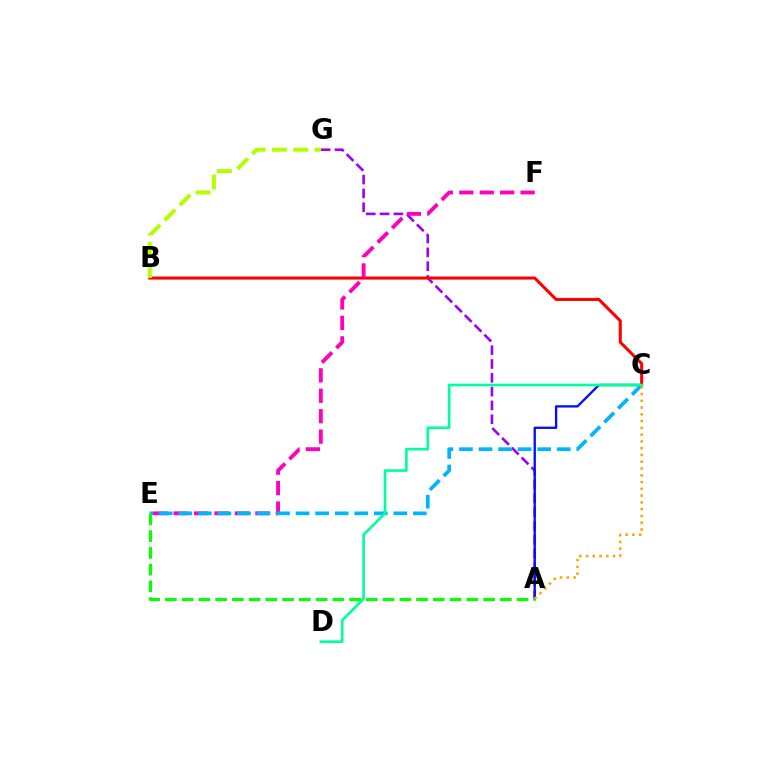{('A', 'G'): [{'color': '#9b00ff', 'line_style': 'dashed', 'thickness': 1.88}], ('B', 'C'): [{'color': '#ff0000', 'line_style': 'solid', 'thickness': 2.19}], ('E', 'F'): [{'color': '#ff00bd', 'line_style': 'dashed', 'thickness': 2.78}], ('C', 'E'): [{'color': '#00b5ff', 'line_style': 'dashed', 'thickness': 2.66}], ('A', 'C'): [{'color': '#0010ff', 'line_style': 'solid', 'thickness': 1.68}, {'color': '#ffa500', 'line_style': 'dotted', 'thickness': 1.84}], ('A', 'E'): [{'color': '#08ff00', 'line_style': 'dashed', 'thickness': 2.28}], ('C', 'D'): [{'color': '#00ff9d', 'line_style': 'solid', 'thickness': 1.9}], ('B', 'G'): [{'color': '#b3ff00', 'line_style': 'dashed', 'thickness': 2.89}]}